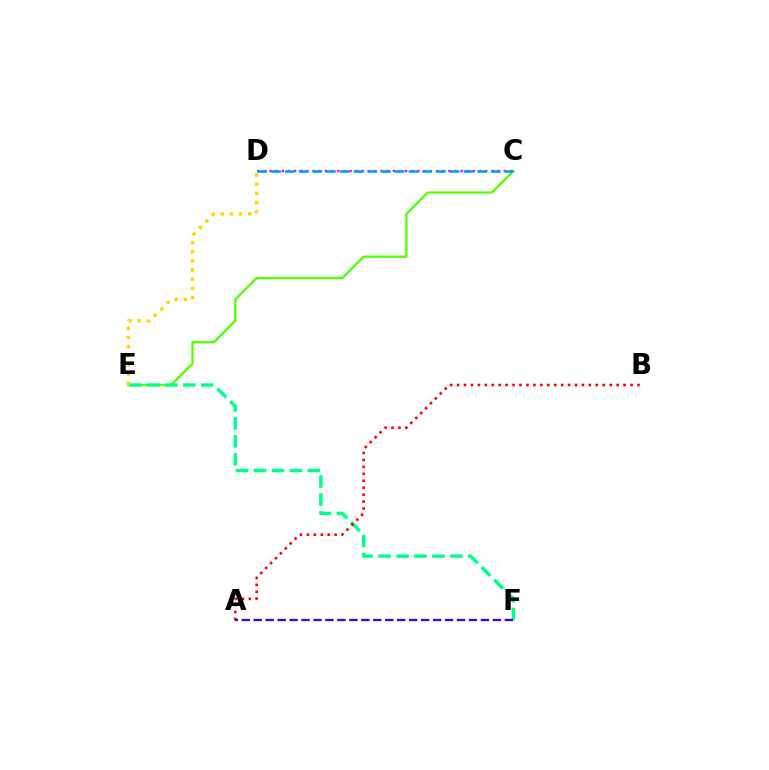{('C', 'E'): [{'color': '#4fff00', 'line_style': 'solid', 'thickness': 1.64}], ('C', 'D'): [{'color': '#ff00ed', 'line_style': 'dotted', 'thickness': 1.68}, {'color': '#009eff', 'line_style': 'dashed', 'thickness': 1.87}], ('E', 'F'): [{'color': '#00ff86', 'line_style': 'dashed', 'thickness': 2.44}], ('D', 'E'): [{'color': '#ffd500', 'line_style': 'dotted', 'thickness': 2.49}], ('A', 'B'): [{'color': '#ff0000', 'line_style': 'dotted', 'thickness': 1.89}], ('A', 'F'): [{'color': '#3700ff', 'line_style': 'dashed', 'thickness': 1.62}]}